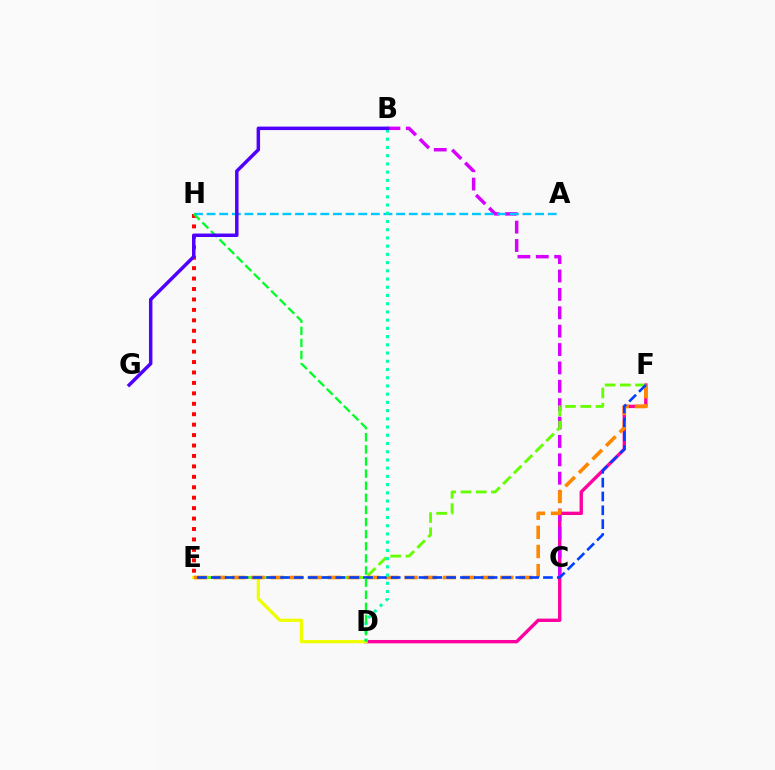{('D', 'F'): [{'color': '#ff00a0', 'line_style': 'solid', 'thickness': 2.42}], ('B', 'C'): [{'color': '#d600ff', 'line_style': 'dashed', 'thickness': 2.5}], ('D', 'E'): [{'color': '#eeff00', 'line_style': 'solid', 'thickness': 2.32}], ('E', 'F'): [{'color': '#66ff00', 'line_style': 'dashed', 'thickness': 2.07}, {'color': '#ff8800', 'line_style': 'dashed', 'thickness': 2.6}, {'color': '#003fff', 'line_style': 'dashed', 'thickness': 1.88}], ('A', 'H'): [{'color': '#00c7ff', 'line_style': 'dashed', 'thickness': 1.72}], ('E', 'H'): [{'color': '#ff0000', 'line_style': 'dotted', 'thickness': 2.84}], ('B', 'D'): [{'color': '#00ffaf', 'line_style': 'dotted', 'thickness': 2.23}], ('D', 'H'): [{'color': '#00ff27', 'line_style': 'dashed', 'thickness': 1.65}], ('B', 'G'): [{'color': '#4f00ff', 'line_style': 'solid', 'thickness': 2.5}]}